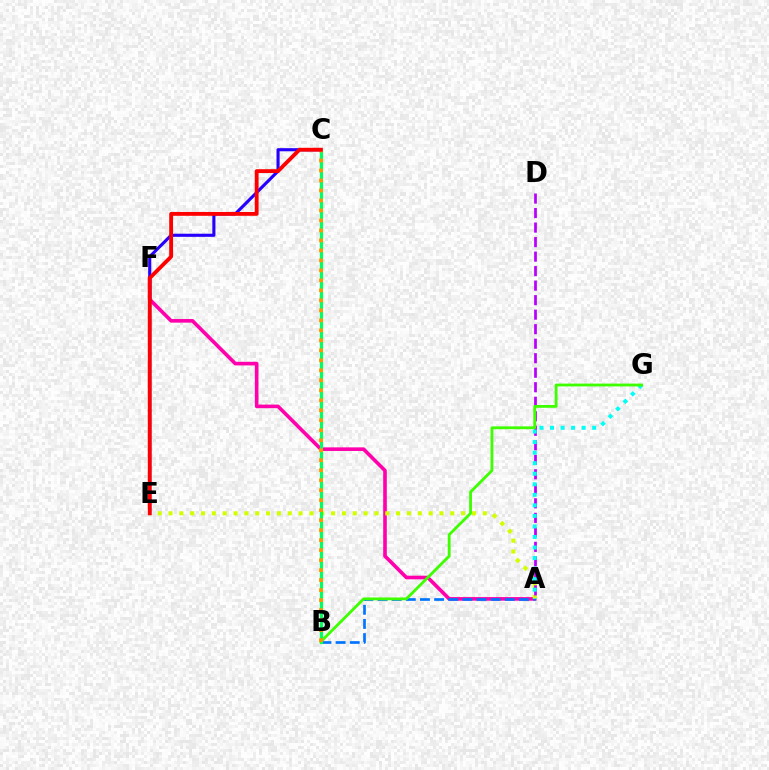{('A', 'F'): [{'color': '#ff00ac', 'line_style': 'solid', 'thickness': 2.6}], ('A', 'B'): [{'color': '#0074ff', 'line_style': 'dashed', 'thickness': 1.92}], ('C', 'E'): [{'color': '#2500ff', 'line_style': 'solid', 'thickness': 2.24}, {'color': '#ff0000', 'line_style': 'solid', 'thickness': 2.76}], ('A', 'E'): [{'color': '#d1ff00', 'line_style': 'dotted', 'thickness': 2.94}], ('A', 'D'): [{'color': '#b900ff', 'line_style': 'dashed', 'thickness': 1.97}], ('A', 'G'): [{'color': '#00fff6', 'line_style': 'dotted', 'thickness': 2.86}], ('B', 'C'): [{'color': '#00ff5c', 'line_style': 'solid', 'thickness': 2.29}, {'color': '#ff9400', 'line_style': 'dotted', 'thickness': 2.71}], ('B', 'G'): [{'color': '#3dff00', 'line_style': 'solid', 'thickness': 2.02}]}